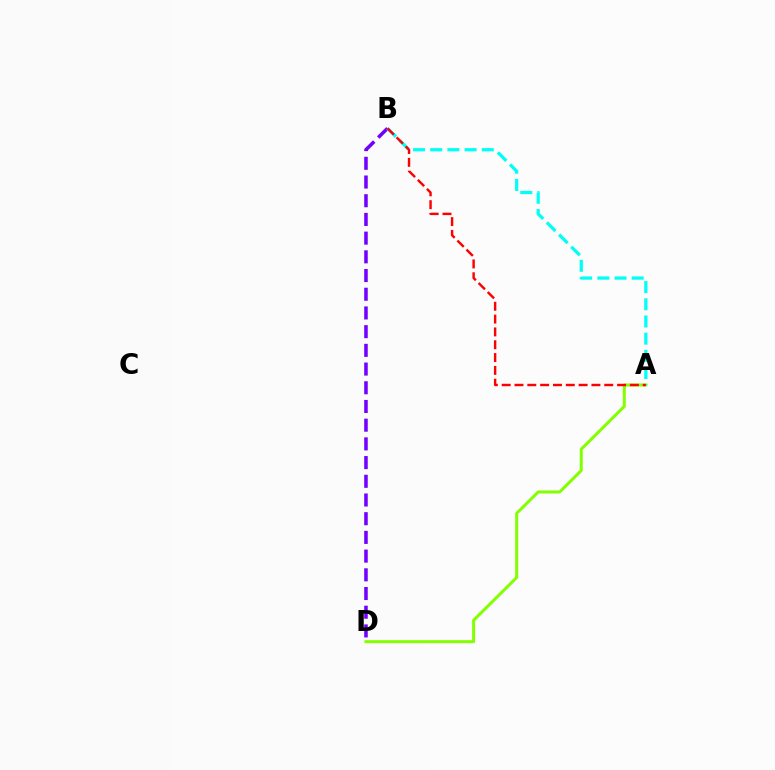{('A', 'D'): [{'color': '#84ff00', 'line_style': 'solid', 'thickness': 2.16}], ('B', 'D'): [{'color': '#7200ff', 'line_style': 'dashed', 'thickness': 2.54}], ('A', 'B'): [{'color': '#00fff6', 'line_style': 'dashed', 'thickness': 2.33}, {'color': '#ff0000', 'line_style': 'dashed', 'thickness': 1.74}]}